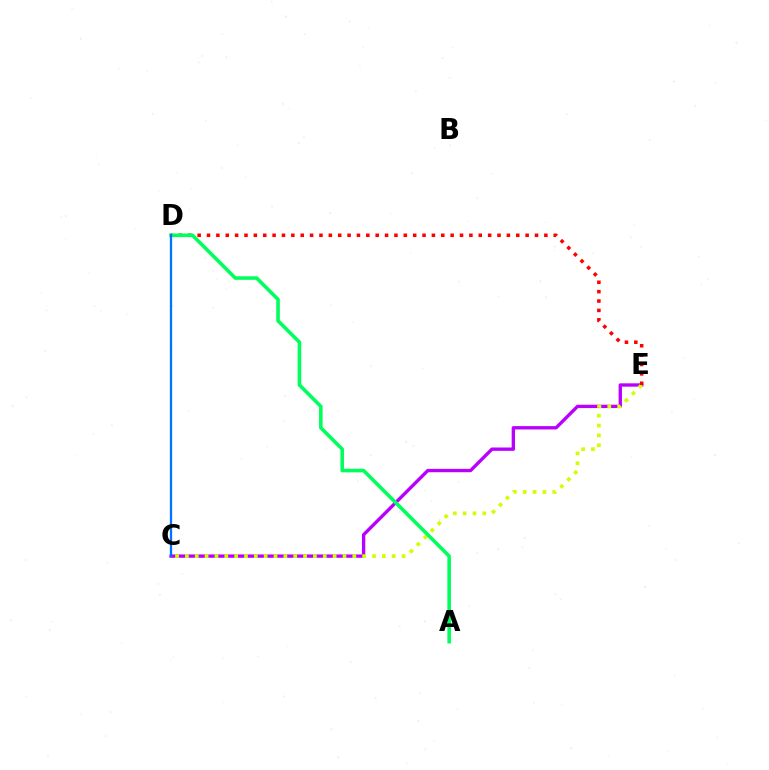{('C', 'E'): [{'color': '#b900ff', 'line_style': 'solid', 'thickness': 2.41}, {'color': '#d1ff00', 'line_style': 'dotted', 'thickness': 2.68}], ('D', 'E'): [{'color': '#ff0000', 'line_style': 'dotted', 'thickness': 2.55}], ('A', 'D'): [{'color': '#00ff5c', 'line_style': 'solid', 'thickness': 2.58}], ('C', 'D'): [{'color': '#0074ff', 'line_style': 'solid', 'thickness': 1.65}]}